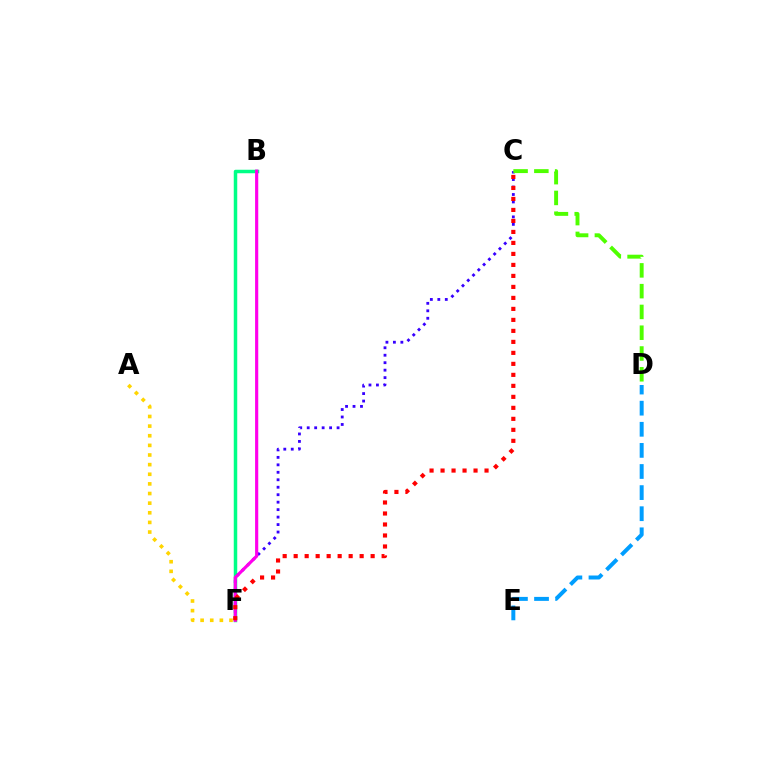{('D', 'E'): [{'color': '#009eff', 'line_style': 'dashed', 'thickness': 2.87}], ('A', 'F'): [{'color': '#ffd500', 'line_style': 'dotted', 'thickness': 2.62}], ('B', 'F'): [{'color': '#00ff86', 'line_style': 'solid', 'thickness': 2.51}, {'color': '#ff00ed', 'line_style': 'solid', 'thickness': 2.28}], ('C', 'F'): [{'color': '#3700ff', 'line_style': 'dotted', 'thickness': 2.03}, {'color': '#ff0000', 'line_style': 'dotted', 'thickness': 2.99}], ('C', 'D'): [{'color': '#4fff00', 'line_style': 'dashed', 'thickness': 2.82}]}